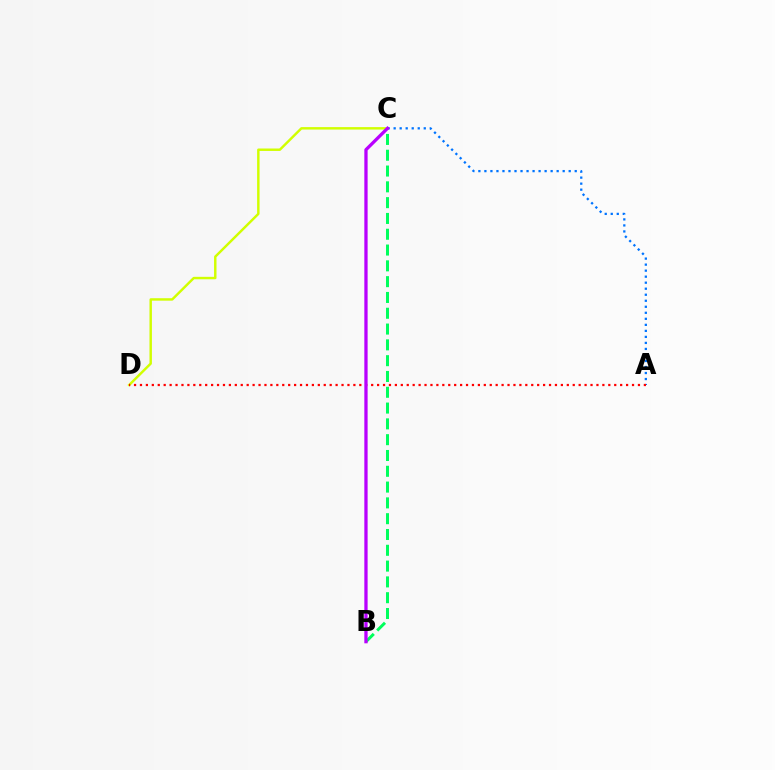{('C', 'D'): [{'color': '#d1ff00', 'line_style': 'solid', 'thickness': 1.76}], ('B', 'C'): [{'color': '#00ff5c', 'line_style': 'dashed', 'thickness': 2.15}, {'color': '#b900ff', 'line_style': 'solid', 'thickness': 2.37}], ('A', 'C'): [{'color': '#0074ff', 'line_style': 'dotted', 'thickness': 1.64}], ('A', 'D'): [{'color': '#ff0000', 'line_style': 'dotted', 'thickness': 1.61}]}